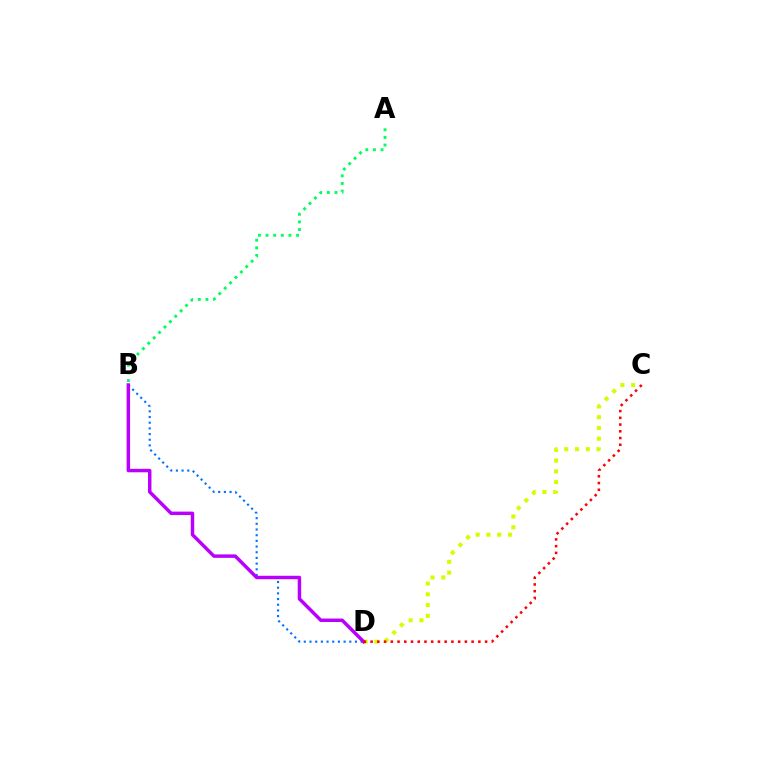{('B', 'D'): [{'color': '#0074ff', 'line_style': 'dotted', 'thickness': 1.54}, {'color': '#b900ff', 'line_style': 'solid', 'thickness': 2.49}], ('C', 'D'): [{'color': '#d1ff00', 'line_style': 'dotted', 'thickness': 2.93}, {'color': '#ff0000', 'line_style': 'dotted', 'thickness': 1.83}], ('A', 'B'): [{'color': '#00ff5c', 'line_style': 'dotted', 'thickness': 2.07}]}